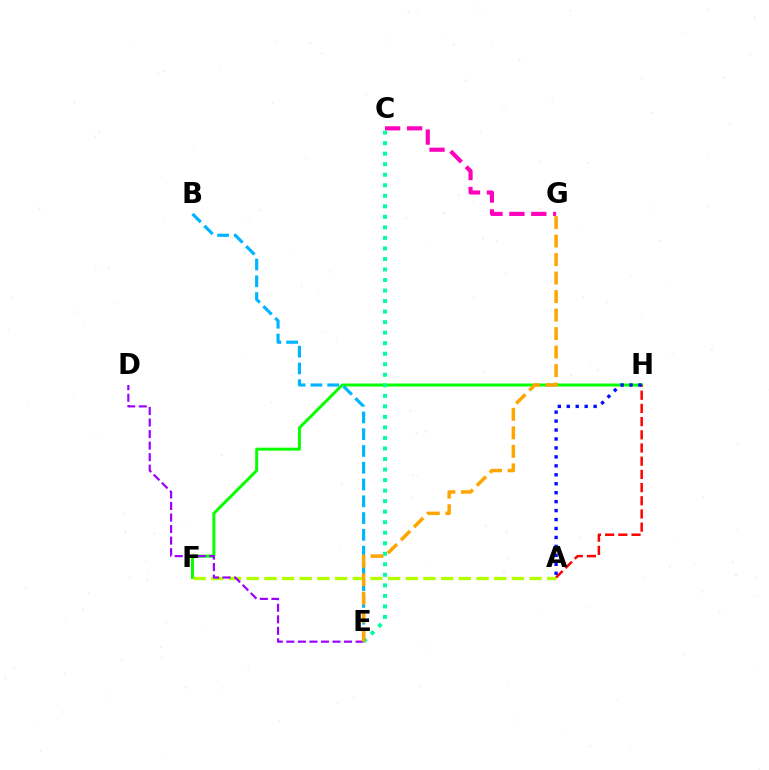{('F', 'H'): [{'color': '#08ff00', 'line_style': 'solid', 'thickness': 2.14}], ('A', 'F'): [{'color': '#b3ff00', 'line_style': 'dashed', 'thickness': 2.4}], ('B', 'E'): [{'color': '#00b5ff', 'line_style': 'dashed', 'thickness': 2.28}], ('D', 'E'): [{'color': '#9b00ff', 'line_style': 'dashed', 'thickness': 1.57}], ('C', 'G'): [{'color': '#ff00bd', 'line_style': 'dashed', 'thickness': 2.98}], ('C', 'E'): [{'color': '#00ff9d', 'line_style': 'dotted', 'thickness': 2.86}], ('A', 'H'): [{'color': '#ff0000', 'line_style': 'dashed', 'thickness': 1.79}, {'color': '#0010ff', 'line_style': 'dotted', 'thickness': 2.43}], ('E', 'G'): [{'color': '#ffa500', 'line_style': 'dashed', 'thickness': 2.51}]}